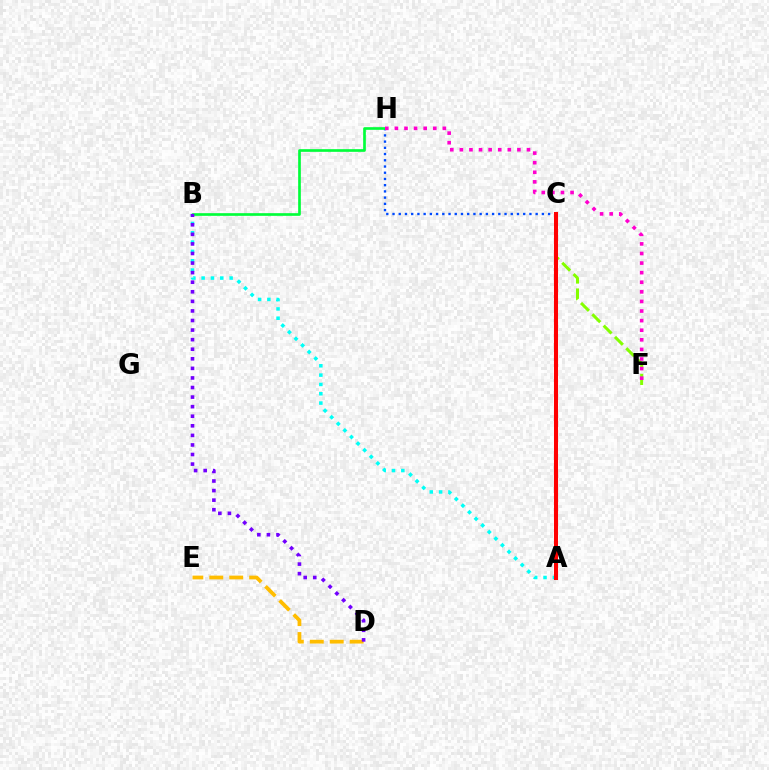{('D', 'E'): [{'color': '#ffbd00', 'line_style': 'dashed', 'thickness': 2.71}], ('A', 'B'): [{'color': '#00fff6', 'line_style': 'dotted', 'thickness': 2.53}], ('C', 'H'): [{'color': '#004bff', 'line_style': 'dotted', 'thickness': 1.69}], ('C', 'F'): [{'color': '#84ff00', 'line_style': 'dashed', 'thickness': 2.17}], ('B', 'H'): [{'color': '#00ff39', 'line_style': 'solid', 'thickness': 1.92}], ('F', 'H'): [{'color': '#ff00cf', 'line_style': 'dotted', 'thickness': 2.61}], ('B', 'D'): [{'color': '#7200ff', 'line_style': 'dotted', 'thickness': 2.6}], ('A', 'C'): [{'color': '#ff0000', 'line_style': 'solid', 'thickness': 2.91}]}